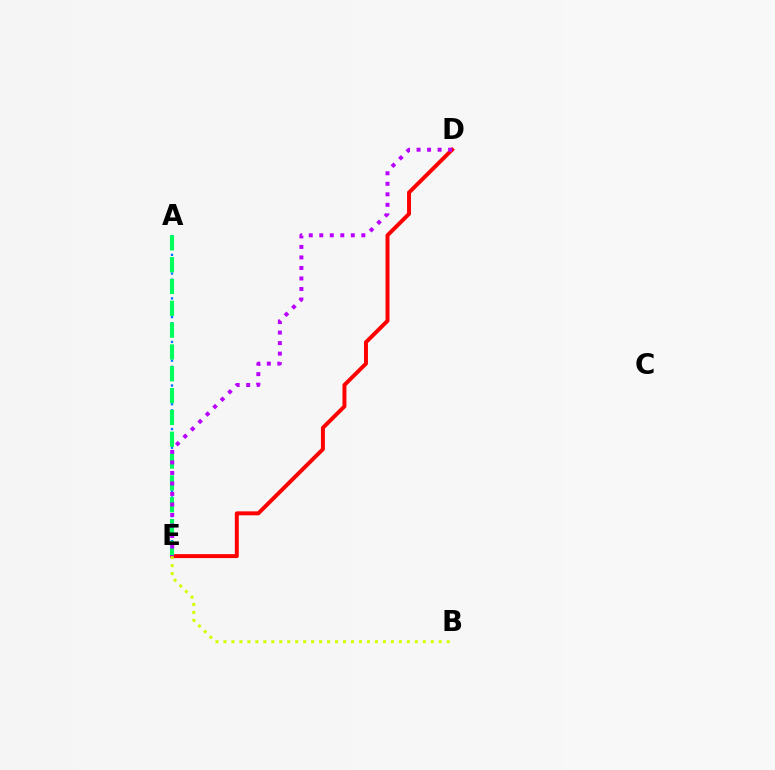{('D', 'E'): [{'color': '#ff0000', 'line_style': 'solid', 'thickness': 2.85}, {'color': '#b900ff', 'line_style': 'dotted', 'thickness': 2.86}], ('A', 'E'): [{'color': '#0074ff', 'line_style': 'dotted', 'thickness': 1.69}, {'color': '#00ff5c', 'line_style': 'dashed', 'thickness': 2.96}], ('B', 'E'): [{'color': '#d1ff00', 'line_style': 'dotted', 'thickness': 2.17}]}